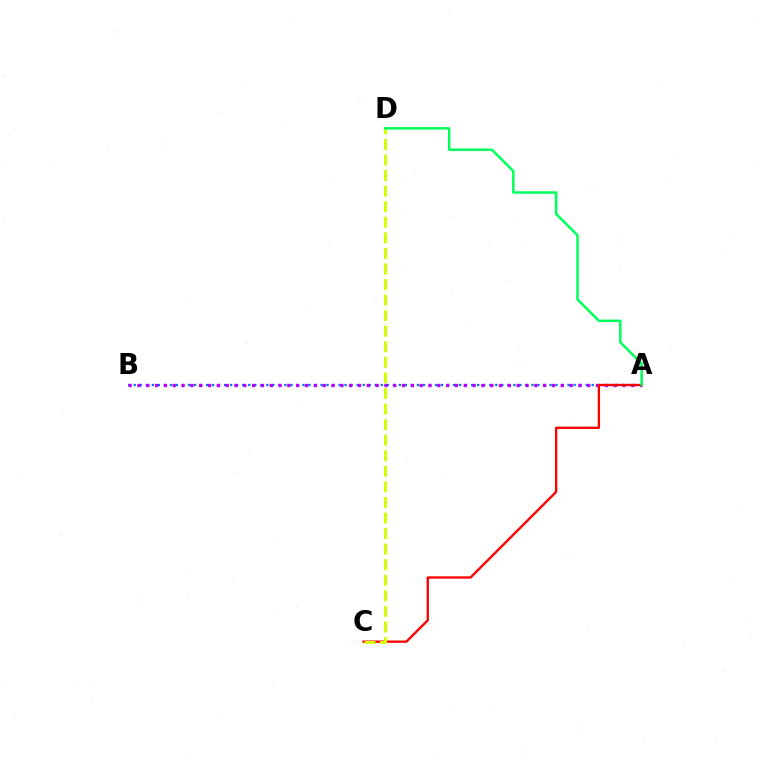{('A', 'B'): [{'color': '#0074ff', 'line_style': 'dotted', 'thickness': 1.64}, {'color': '#b900ff', 'line_style': 'dotted', 'thickness': 2.4}], ('A', 'C'): [{'color': '#ff0000', 'line_style': 'solid', 'thickness': 1.68}], ('C', 'D'): [{'color': '#d1ff00', 'line_style': 'dashed', 'thickness': 2.11}], ('A', 'D'): [{'color': '#00ff5c', 'line_style': 'solid', 'thickness': 1.79}]}